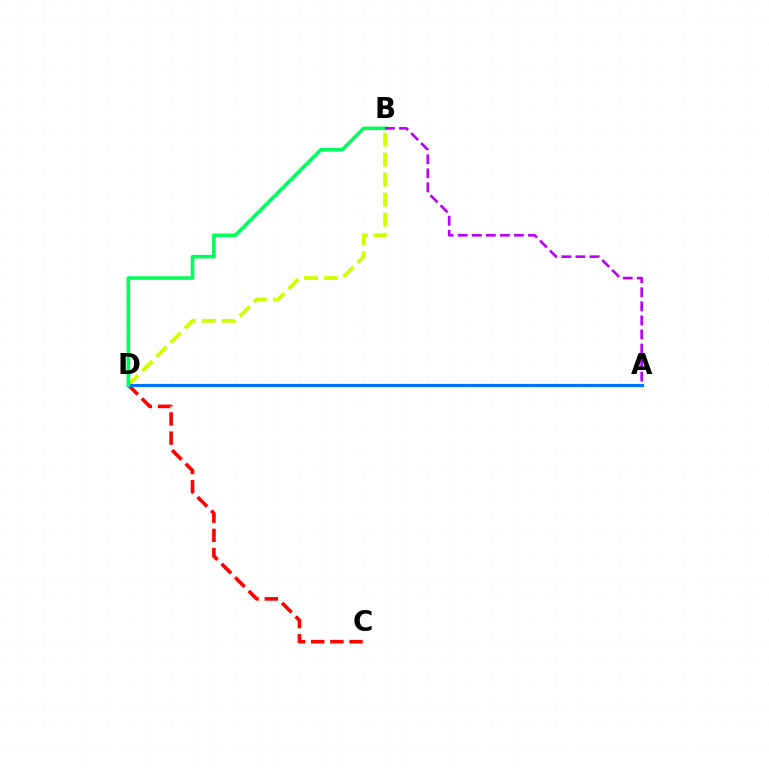{('C', 'D'): [{'color': '#ff0000', 'line_style': 'dashed', 'thickness': 2.6}], ('B', 'D'): [{'color': '#d1ff00', 'line_style': 'dashed', 'thickness': 2.72}, {'color': '#00ff5c', 'line_style': 'solid', 'thickness': 2.57}], ('A', 'D'): [{'color': '#0074ff', 'line_style': 'solid', 'thickness': 2.32}], ('A', 'B'): [{'color': '#b900ff', 'line_style': 'dashed', 'thickness': 1.91}]}